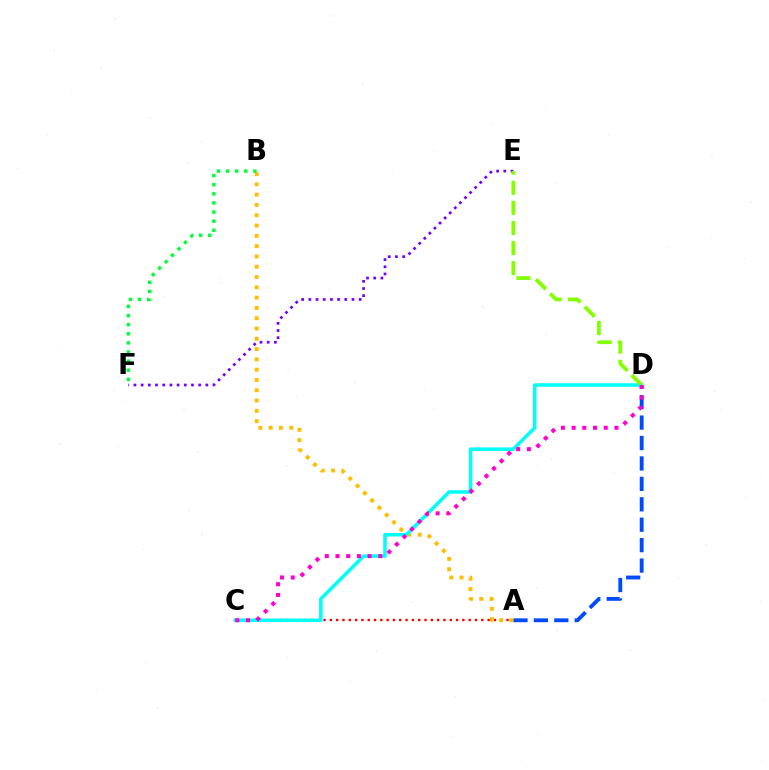{('A', 'C'): [{'color': '#ff0000', 'line_style': 'dotted', 'thickness': 1.71}], ('A', 'D'): [{'color': '#004bff', 'line_style': 'dashed', 'thickness': 2.77}], ('A', 'B'): [{'color': '#ffbd00', 'line_style': 'dotted', 'thickness': 2.8}], ('C', 'D'): [{'color': '#00fff6', 'line_style': 'solid', 'thickness': 2.53}, {'color': '#ff00cf', 'line_style': 'dotted', 'thickness': 2.91}], ('E', 'F'): [{'color': '#7200ff', 'line_style': 'dotted', 'thickness': 1.95}], ('D', 'E'): [{'color': '#84ff00', 'line_style': 'dashed', 'thickness': 2.73}], ('B', 'F'): [{'color': '#00ff39', 'line_style': 'dotted', 'thickness': 2.48}]}